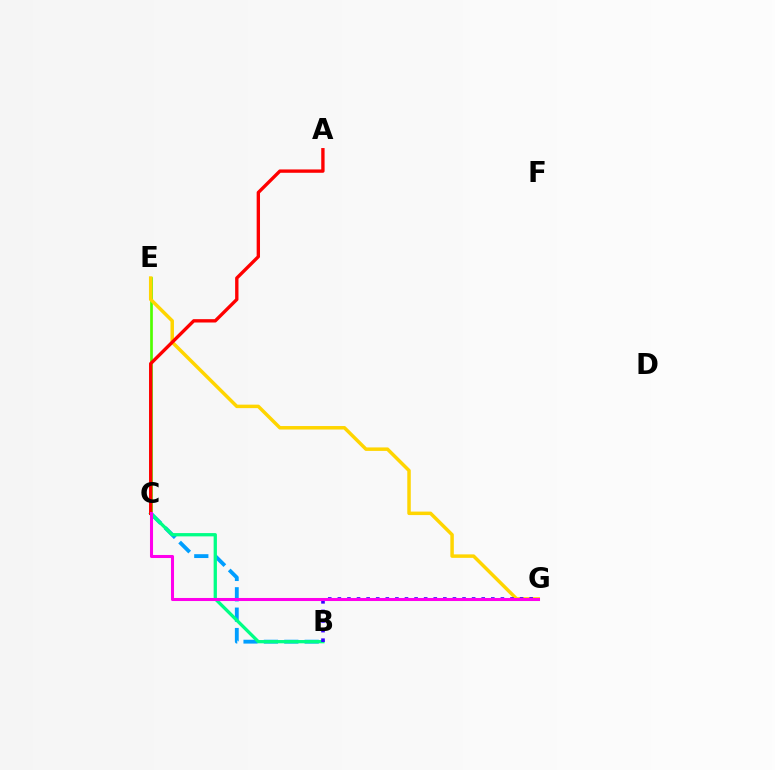{('C', 'E'): [{'color': '#4fff00', 'line_style': 'solid', 'thickness': 1.94}], ('B', 'C'): [{'color': '#009eff', 'line_style': 'dashed', 'thickness': 2.77}, {'color': '#00ff86', 'line_style': 'solid', 'thickness': 2.37}], ('E', 'G'): [{'color': '#ffd500', 'line_style': 'solid', 'thickness': 2.51}], ('A', 'C'): [{'color': '#ff0000', 'line_style': 'solid', 'thickness': 2.41}], ('B', 'G'): [{'color': '#3700ff', 'line_style': 'dotted', 'thickness': 2.61}], ('C', 'G'): [{'color': '#ff00ed', 'line_style': 'solid', 'thickness': 2.19}]}